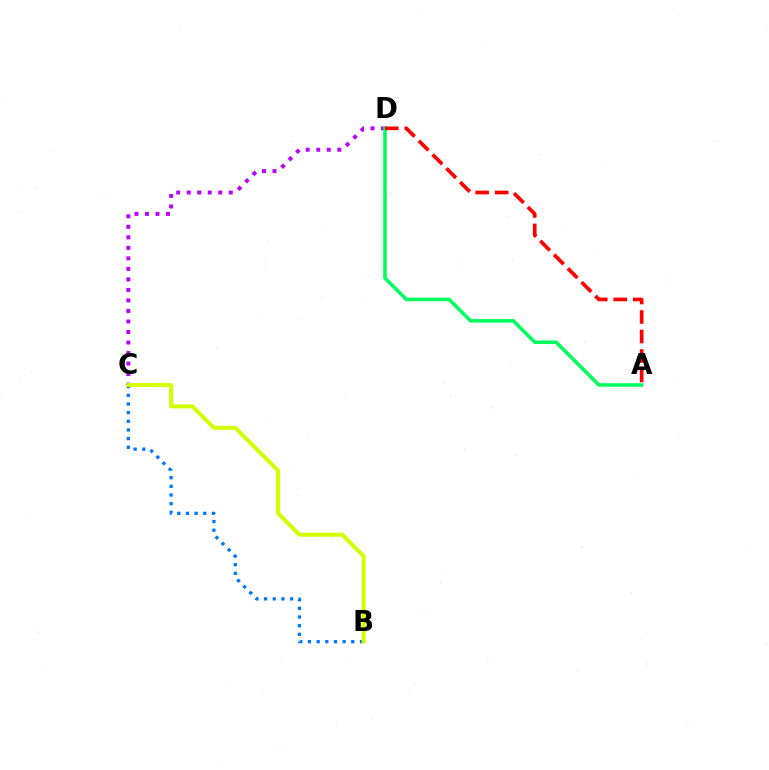{('B', 'C'): [{'color': '#0074ff', 'line_style': 'dotted', 'thickness': 2.35}, {'color': '#d1ff00', 'line_style': 'solid', 'thickness': 2.89}], ('C', 'D'): [{'color': '#b900ff', 'line_style': 'dotted', 'thickness': 2.86}], ('A', 'D'): [{'color': '#00ff5c', 'line_style': 'solid', 'thickness': 2.55}, {'color': '#ff0000', 'line_style': 'dashed', 'thickness': 2.65}]}